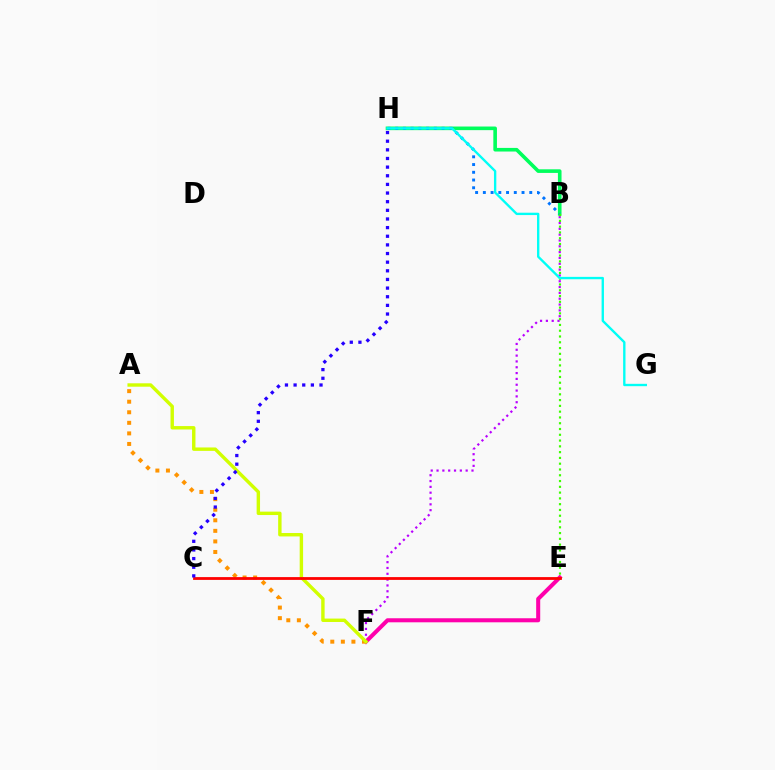{('B', 'H'): [{'color': '#00ff5c', 'line_style': 'solid', 'thickness': 2.6}, {'color': '#0074ff', 'line_style': 'dotted', 'thickness': 2.1}], ('B', 'F'): [{'color': '#b900ff', 'line_style': 'dotted', 'thickness': 1.58}], ('E', 'F'): [{'color': '#ff00ac', 'line_style': 'solid', 'thickness': 2.91}], ('A', 'F'): [{'color': '#ff9400', 'line_style': 'dotted', 'thickness': 2.87}, {'color': '#d1ff00', 'line_style': 'solid', 'thickness': 2.45}], ('B', 'E'): [{'color': '#3dff00', 'line_style': 'dotted', 'thickness': 1.57}], ('G', 'H'): [{'color': '#00fff6', 'line_style': 'solid', 'thickness': 1.7}], ('C', 'E'): [{'color': '#ff0000', 'line_style': 'solid', 'thickness': 2.01}], ('C', 'H'): [{'color': '#2500ff', 'line_style': 'dotted', 'thickness': 2.35}]}